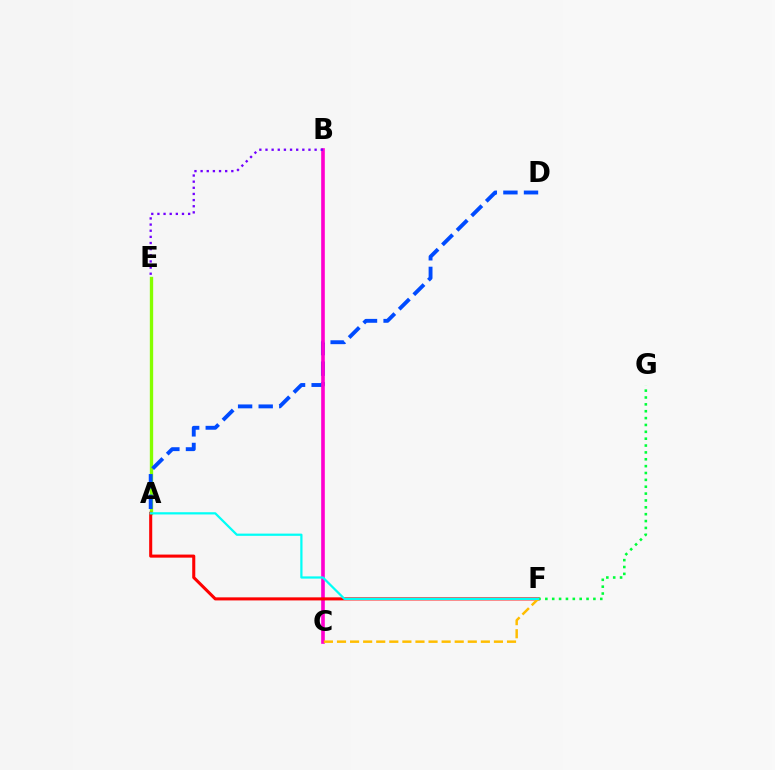{('A', 'E'): [{'color': '#84ff00', 'line_style': 'solid', 'thickness': 2.4}], ('A', 'D'): [{'color': '#004bff', 'line_style': 'dashed', 'thickness': 2.8}], ('B', 'C'): [{'color': '#ff00cf', 'line_style': 'solid', 'thickness': 2.62}], ('A', 'F'): [{'color': '#ff0000', 'line_style': 'solid', 'thickness': 2.21}, {'color': '#00fff6', 'line_style': 'solid', 'thickness': 1.61}], ('F', 'G'): [{'color': '#00ff39', 'line_style': 'dotted', 'thickness': 1.87}], ('B', 'E'): [{'color': '#7200ff', 'line_style': 'dotted', 'thickness': 1.67}], ('C', 'F'): [{'color': '#ffbd00', 'line_style': 'dashed', 'thickness': 1.78}]}